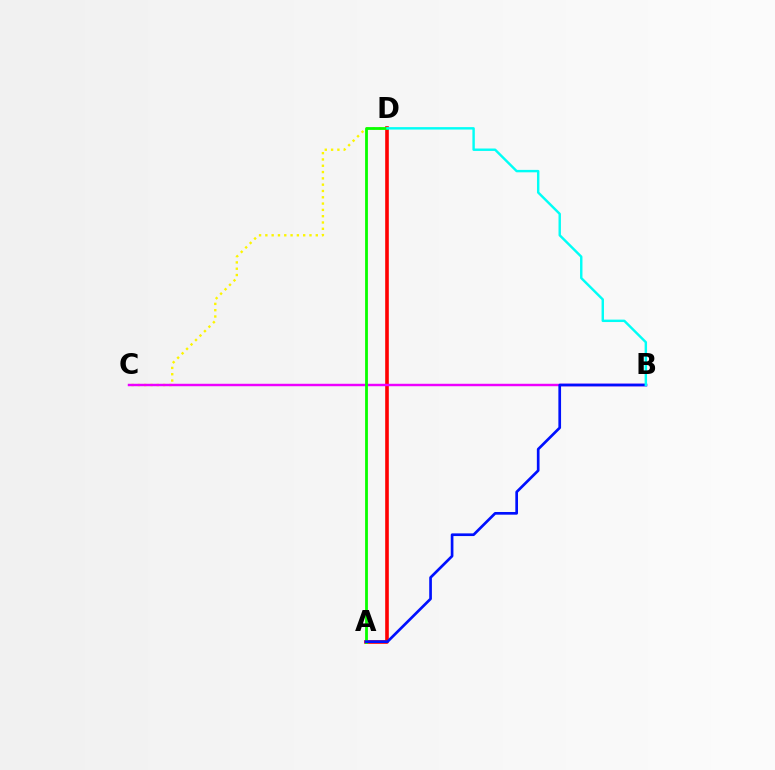{('C', 'D'): [{'color': '#fcf500', 'line_style': 'dotted', 'thickness': 1.71}], ('A', 'D'): [{'color': '#ff0000', 'line_style': 'solid', 'thickness': 2.6}, {'color': '#08ff00', 'line_style': 'solid', 'thickness': 2.02}], ('B', 'C'): [{'color': '#ee00ff', 'line_style': 'solid', 'thickness': 1.76}], ('A', 'B'): [{'color': '#0010ff', 'line_style': 'solid', 'thickness': 1.93}], ('B', 'D'): [{'color': '#00fff6', 'line_style': 'solid', 'thickness': 1.74}]}